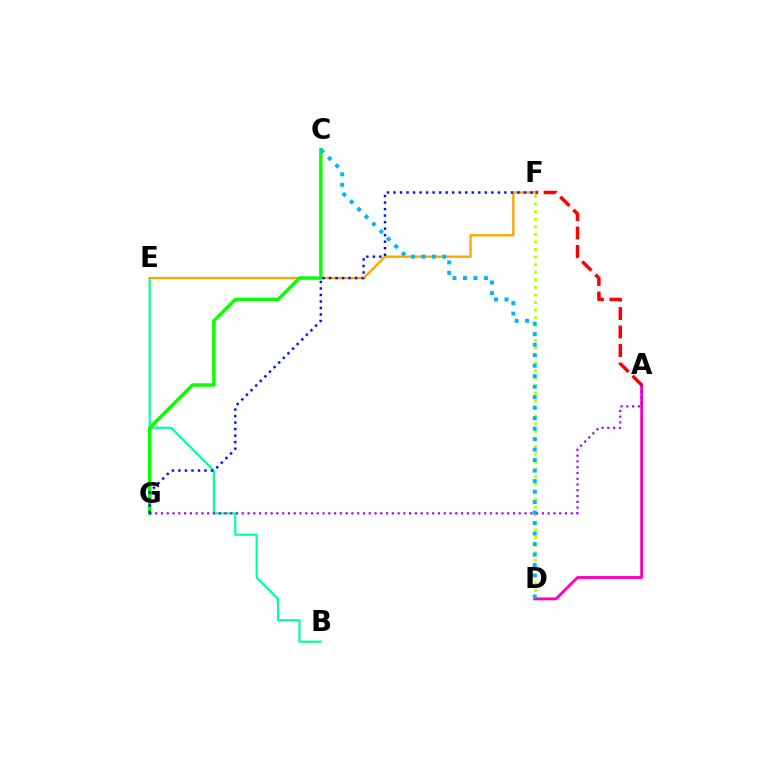{('D', 'F'): [{'color': '#b3ff00', 'line_style': 'dotted', 'thickness': 2.06}], ('B', 'E'): [{'color': '#00ff9d', 'line_style': 'solid', 'thickness': 1.56}], ('A', 'D'): [{'color': '#ff00bd', 'line_style': 'solid', 'thickness': 2.08}], ('A', 'F'): [{'color': '#ff0000', 'line_style': 'dashed', 'thickness': 2.51}], ('E', 'F'): [{'color': '#ffa500', 'line_style': 'solid', 'thickness': 1.68}], ('C', 'G'): [{'color': '#08ff00', 'line_style': 'solid', 'thickness': 2.47}], ('A', 'G'): [{'color': '#9b00ff', 'line_style': 'dotted', 'thickness': 1.57}], ('C', 'D'): [{'color': '#00b5ff', 'line_style': 'dotted', 'thickness': 2.85}], ('F', 'G'): [{'color': '#0010ff', 'line_style': 'dotted', 'thickness': 1.77}]}